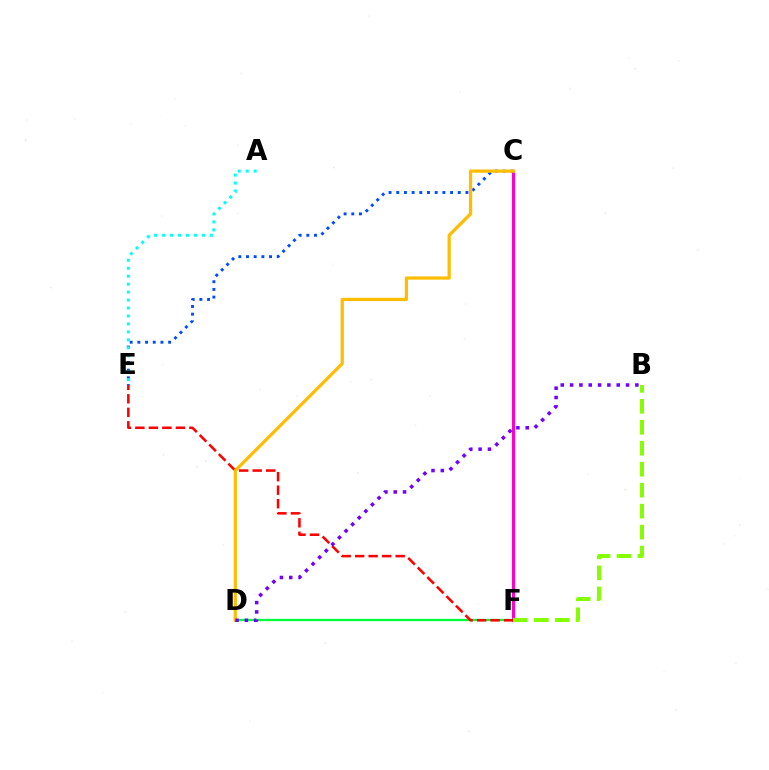{('C', 'F'): [{'color': '#ff00cf', 'line_style': 'solid', 'thickness': 2.23}], ('D', 'F'): [{'color': '#00ff39', 'line_style': 'solid', 'thickness': 1.66}], ('E', 'F'): [{'color': '#ff0000', 'line_style': 'dashed', 'thickness': 1.83}], ('C', 'E'): [{'color': '#004bff', 'line_style': 'dotted', 'thickness': 2.09}], ('A', 'E'): [{'color': '#00fff6', 'line_style': 'dotted', 'thickness': 2.16}], ('B', 'F'): [{'color': '#84ff00', 'line_style': 'dashed', 'thickness': 2.85}], ('C', 'D'): [{'color': '#ffbd00', 'line_style': 'solid', 'thickness': 2.33}], ('B', 'D'): [{'color': '#7200ff', 'line_style': 'dotted', 'thickness': 2.53}]}